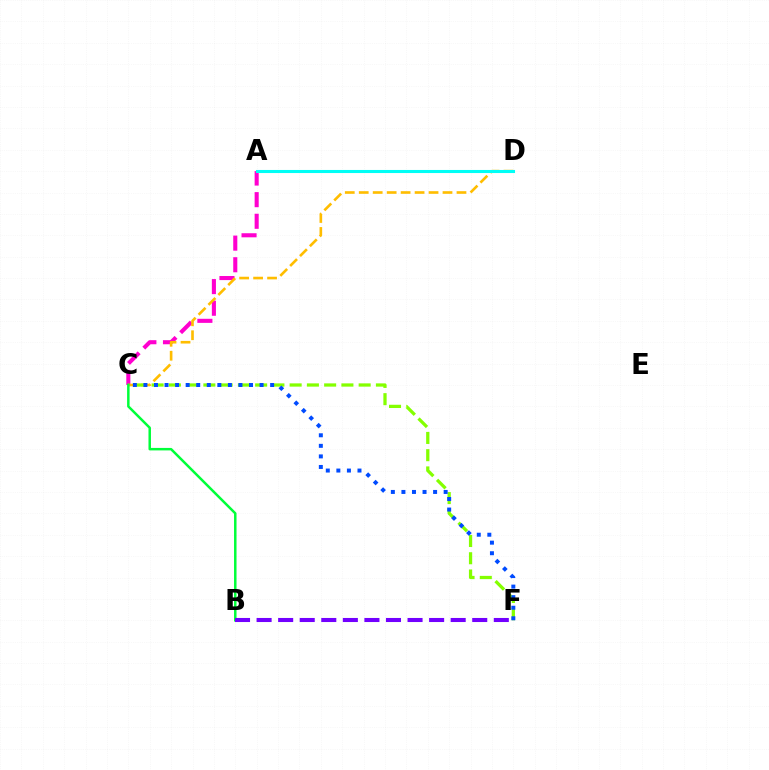{('A', 'C'): [{'color': '#ff00cf', 'line_style': 'dashed', 'thickness': 2.94}], ('C', 'D'): [{'color': '#ffbd00', 'line_style': 'dashed', 'thickness': 1.9}], ('C', 'F'): [{'color': '#84ff00', 'line_style': 'dashed', 'thickness': 2.34}, {'color': '#004bff', 'line_style': 'dotted', 'thickness': 2.87}], ('B', 'C'): [{'color': '#00ff39', 'line_style': 'solid', 'thickness': 1.79}], ('A', 'D'): [{'color': '#ff0000', 'line_style': 'dashed', 'thickness': 1.89}, {'color': '#00fff6', 'line_style': 'solid', 'thickness': 2.21}], ('B', 'F'): [{'color': '#7200ff', 'line_style': 'dashed', 'thickness': 2.93}]}